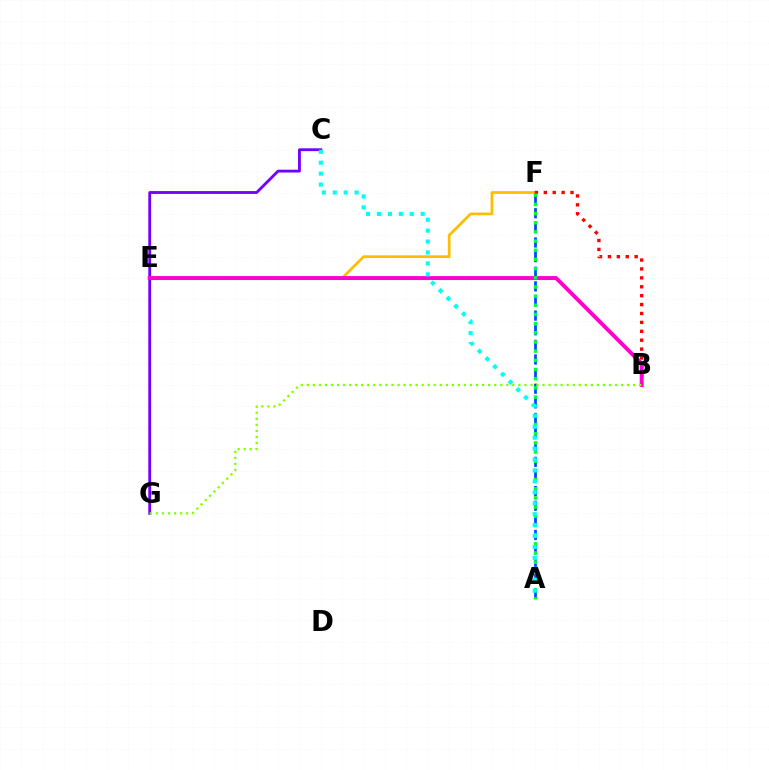{('E', 'F'): [{'color': '#ffbd00', 'line_style': 'solid', 'thickness': 1.97}], ('C', 'G'): [{'color': '#7200ff', 'line_style': 'solid', 'thickness': 2.04}], ('A', 'F'): [{'color': '#004bff', 'line_style': 'dashed', 'thickness': 1.99}, {'color': '#00ff39', 'line_style': 'dotted', 'thickness': 2.49}], ('B', 'F'): [{'color': '#ff0000', 'line_style': 'dotted', 'thickness': 2.42}], ('B', 'E'): [{'color': '#ff00cf', 'line_style': 'solid', 'thickness': 2.84}], ('A', 'C'): [{'color': '#00fff6', 'line_style': 'dotted', 'thickness': 2.97}], ('B', 'G'): [{'color': '#84ff00', 'line_style': 'dotted', 'thickness': 1.64}]}